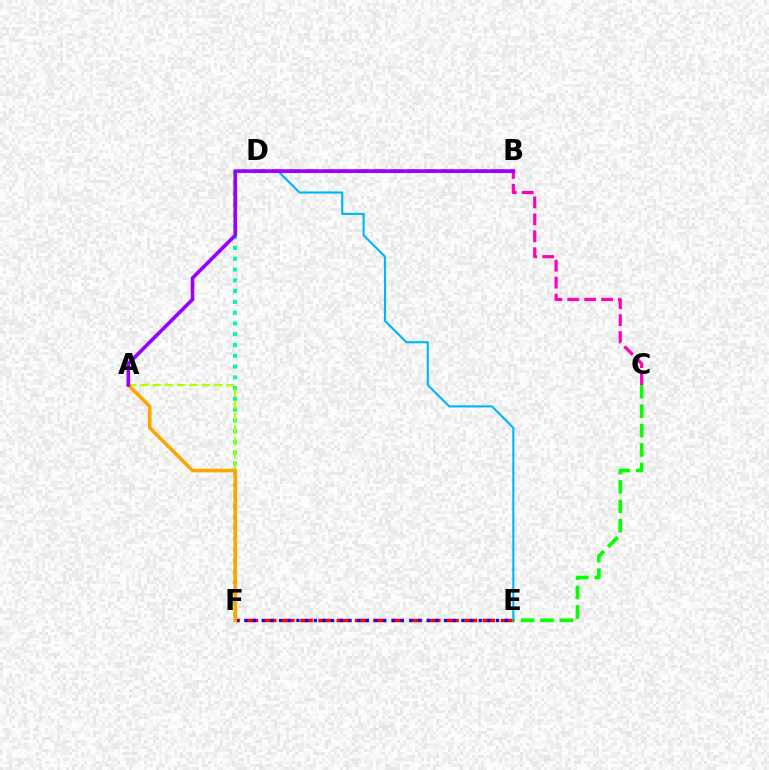{('E', 'F'): [{'color': '#ff0000', 'line_style': 'dashed', 'thickness': 2.48}, {'color': '#0010ff', 'line_style': 'dotted', 'thickness': 2.36}], ('D', 'E'): [{'color': '#00b5ff', 'line_style': 'solid', 'thickness': 1.53}], ('C', 'E'): [{'color': '#08ff00', 'line_style': 'dashed', 'thickness': 2.64}], ('C', 'D'): [{'color': '#ff00bd', 'line_style': 'dashed', 'thickness': 2.3}], ('D', 'F'): [{'color': '#00ff9d', 'line_style': 'dotted', 'thickness': 2.93}], ('A', 'F'): [{'color': '#b3ff00', 'line_style': 'dashed', 'thickness': 1.66}, {'color': '#ffa500', 'line_style': 'solid', 'thickness': 2.58}], ('A', 'B'): [{'color': '#9b00ff', 'line_style': 'solid', 'thickness': 2.62}]}